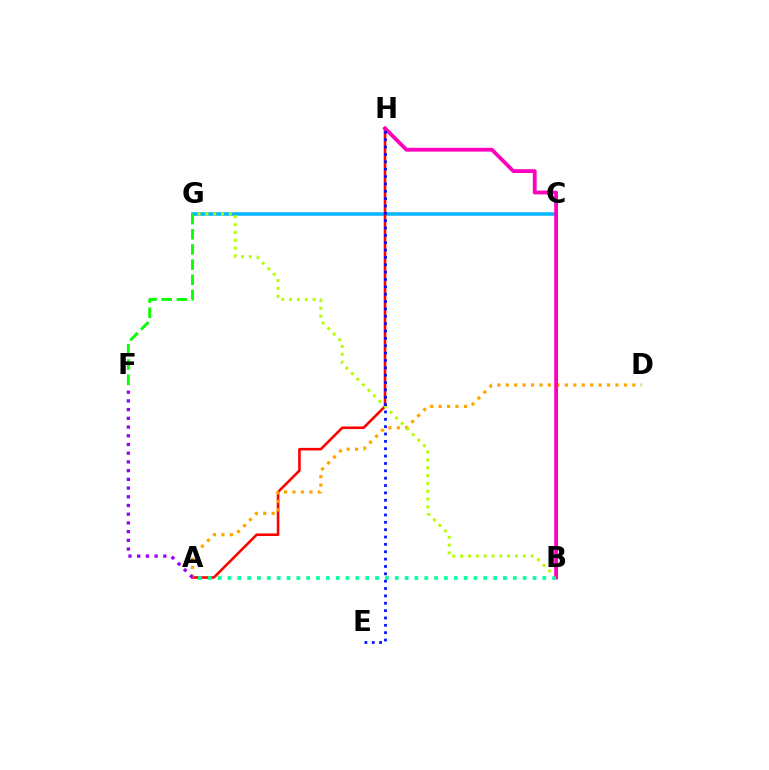{('C', 'G'): [{'color': '#00b5ff', 'line_style': 'solid', 'thickness': 2.53}], ('A', 'H'): [{'color': '#ff0000', 'line_style': 'solid', 'thickness': 1.87}], ('F', 'G'): [{'color': '#08ff00', 'line_style': 'dashed', 'thickness': 2.06}], ('A', 'D'): [{'color': '#ffa500', 'line_style': 'dotted', 'thickness': 2.29}], ('B', 'G'): [{'color': '#b3ff00', 'line_style': 'dotted', 'thickness': 2.13}], ('A', 'F'): [{'color': '#9b00ff', 'line_style': 'dotted', 'thickness': 2.37}], ('B', 'H'): [{'color': '#ff00bd', 'line_style': 'solid', 'thickness': 2.74}], ('E', 'H'): [{'color': '#0010ff', 'line_style': 'dotted', 'thickness': 2.0}], ('A', 'B'): [{'color': '#00ff9d', 'line_style': 'dotted', 'thickness': 2.67}]}